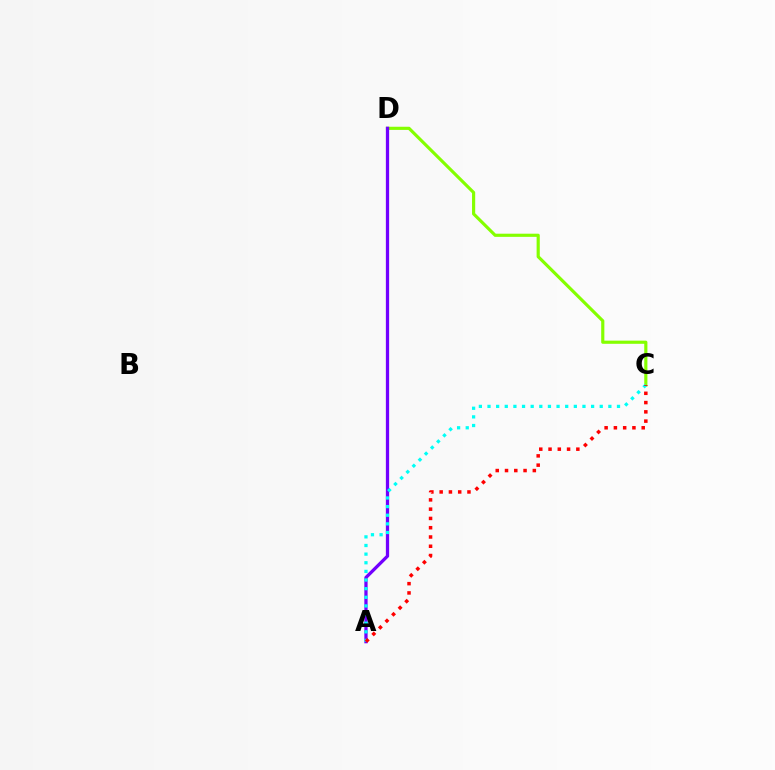{('C', 'D'): [{'color': '#84ff00', 'line_style': 'solid', 'thickness': 2.27}], ('A', 'D'): [{'color': '#7200ff', 'line_style': 'solid', 'thickness': 2.35}], ('A', 'C'): [{'color': '#00fff6', 'line_style': 'dotted', 'thickness': 2.35}, {'color': '#ff0000', 'line_style': 'dotted', 'thickness': 2.52}]}